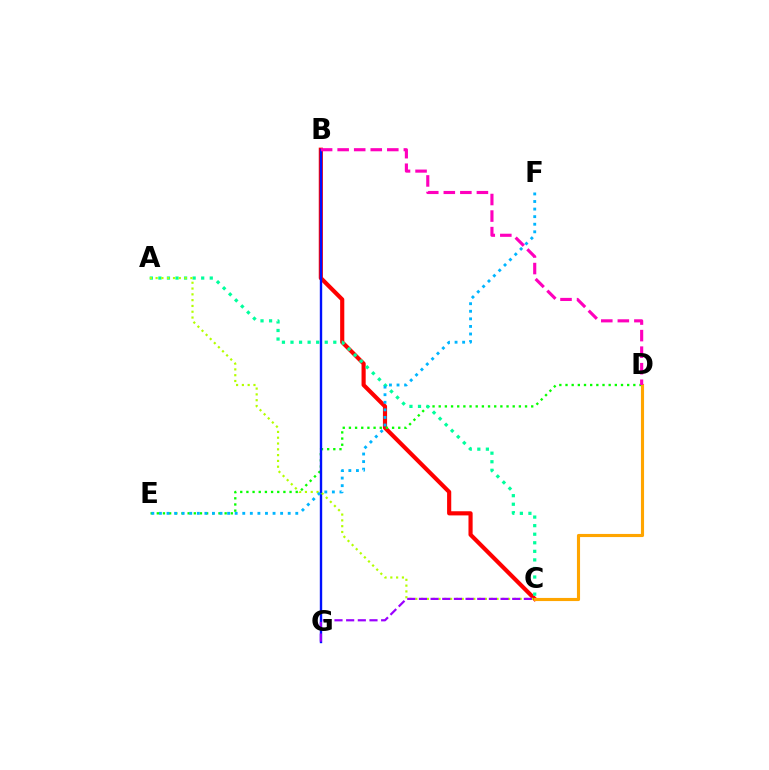{('B', 'C'): [{'color': '#ff0000', 'line_style': 'solid', 'thickness': 2.99}], ('D', 'E'): [{'color': '#08ff00', 'line_style': 'dotted', 'thickness': 1.68}], ('A', 'C'): [{'color': '#00ff9d', 'line_style': 'dotted', 'thickness': 2.33}, {'color': '#b3ff00', 'line_style': 'dotted', 'thickness': 1.58}], ('B', 'G'): [{'color': '#0010ff', 'line_style': 'solid', 'thickness': 1.72}], ('C', 'D'): [{'color': '#ffa500', 'line_style': 'solid', 'thickness': 2.25}], ('B', 'D'): [{'color': '#ff00bd', 'line_style': 'dashed', 'thickness': 2.25}], ('E', 'F'): [{'color': '#00b5ff', 'line_style': 'dotted', 'thickness': 2.06}], ('C', 'G'): [{'color': '#9b00ff', 'line_style': 'dashed', 'thickness': 1.58}]}